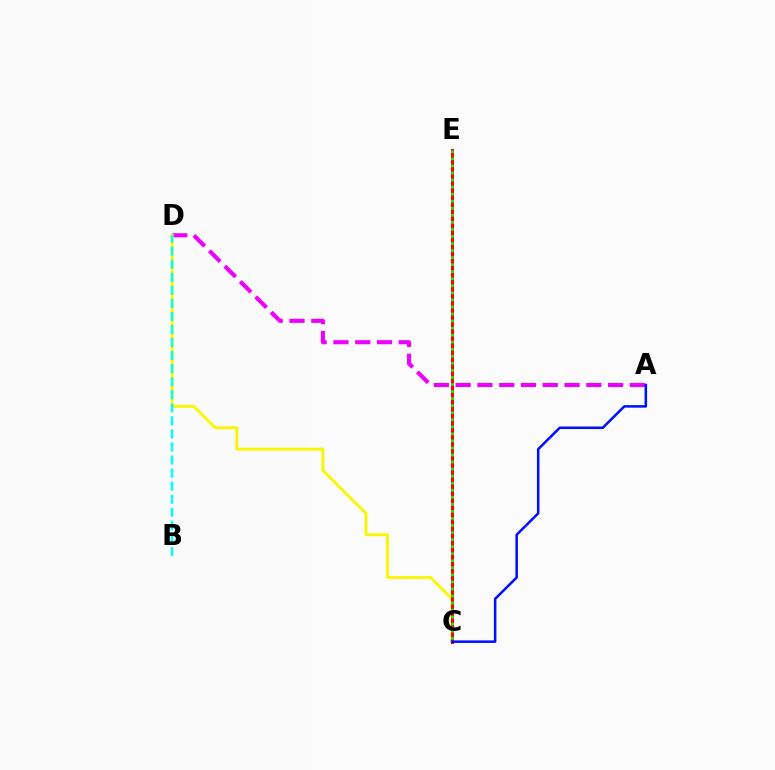{('A', 'D'): [{'color': '#ee00ff', 'line_style': 'dashed', 'thickness': 2.96}], ('C', 'D'): [{'color': '#fcf500', 'line_style': 'solid', 'thickness': 2.06}], ('C', 'E'): [{'color': '#ff0000', 'line_style': 'solid', 'thickness': 2.17}, {'color': '#08ff00', 'line_style': 'dotted', 'thickness': 1.92}], ('B', 'D'): [{'color': '#00fff6', 'line_style': 'dashed', 'thickness': 1.77}], ('A', 'C'): [{'color': '#0010ff', 'line_style': 'solid', 'thickness': 1.82}]}